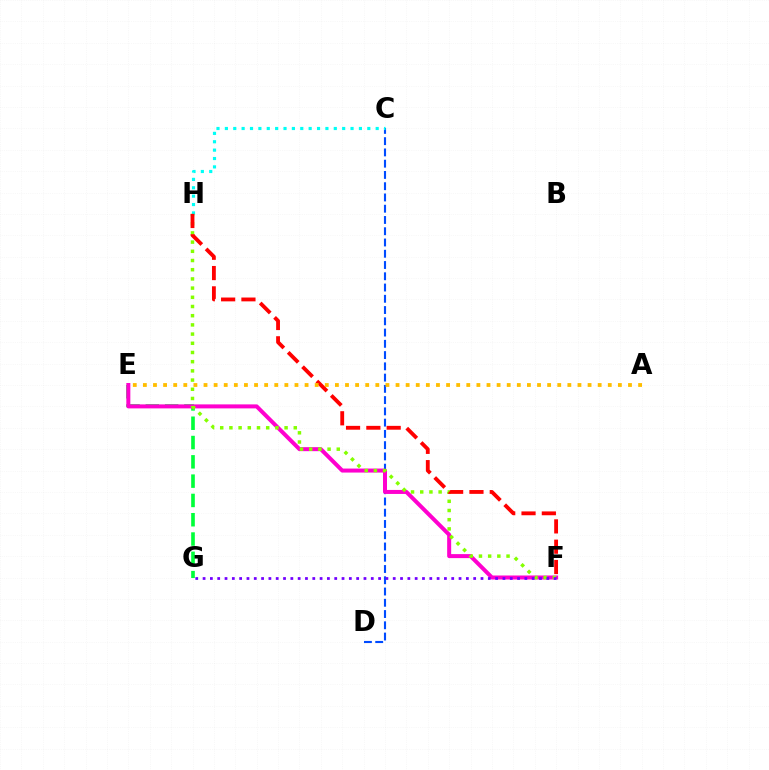{('E', 'G'): [{'color': '#00ff39', 'line_style': 'dashed', 'thickness': 2.62}], ('C', 'D'): [{'color': '#004bff', 'line_style': 'dashed', 'thickness': 1.53}], ('E', 'F'): [{'color': '#ff00cf', 'line_style': 'solid', 'thickness': 2.88}], ('C', 'H'): [{'color': '#00fff6', 'line_style': 'dotted', 'thickness': 2.28}], ('F', 'H'): [{'color': '#84ff00', 'line_style': 'dotted', 'thickness': 2.5}, {'color': '#ff0000', 'line_style': 'dashed', 'thickness': 2.76}], ('F', 'G'): [{'color': '#7200ff', 'line_style': 'dotted', 'thickness': 1.99}], ('A', 'E'): [{'color': '#ffbd00', 'line_style': 'dotted', 'thickness': 2.75}]}